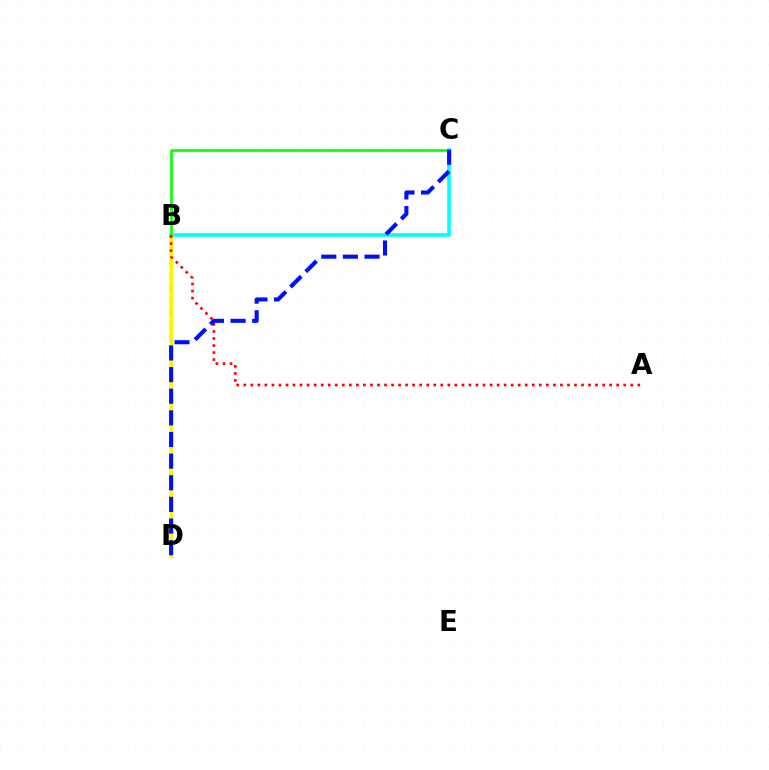{('B', 'D'): [{'color': '#ee00ff', 'line_style': 'dashed', 'thickness': 1.66}, {'color': '#fcf500', 'line_style': 'solid', 'thickness': 2.46}], ('B', 'C'): [{'color': '#00fff6', 'line_style': 'solid', 'thickness': 2.59}, {'color': '#08ff00', 'line_style': 'solid', 'thickness': 1.91}], ('A', 'B'): [{'color': '#ff0000', 'line_style': 'dotted', 'thickness': 1.91}], ('C', 'D'): [{'color': '#0010ff', 'line_style': 'dashed', 'thickness': 2.94}]}